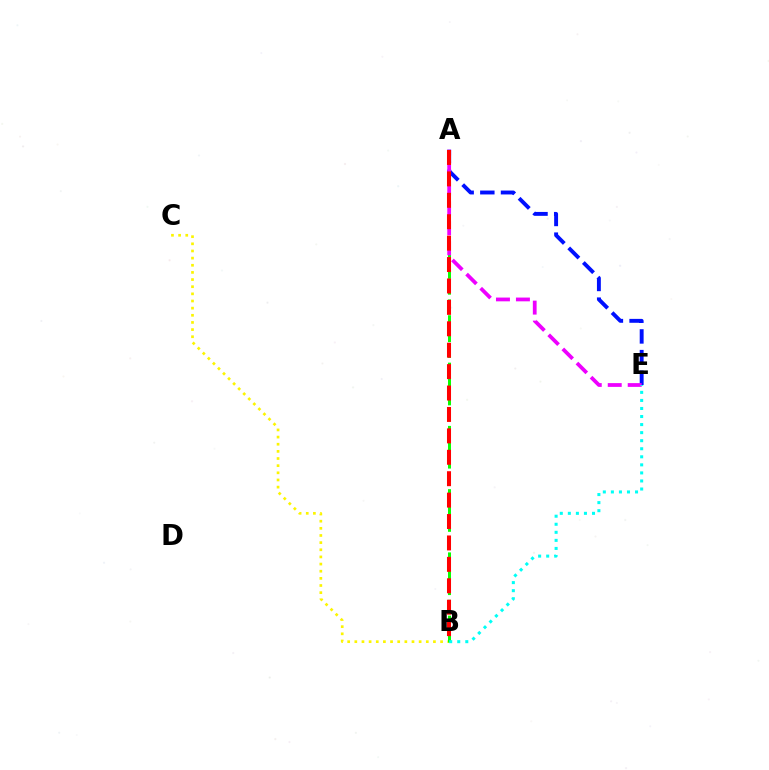{('A', 'E'): [{'color': '#0010ff', 'line_style': 'dashed', 'thickness': 2.81}, {'color': '#ee00ff', 'line_style': 'dashed', 'thickness': 2.71}], ('B', 'C'): [{'color': '#fcf500', 'line_style': 'dotted', 'thickness': 1.94}], ('A', 'B'): [{'color': '#08ff00', 'line_style': 'dashed', 'thickness': 2.15}, {'color': '#ff0000', 'line_style': 'dashed', 'thickness': 2.91}], ('B', 'E'): [{'color': '#00fff6', 'line_style': 'dotted', 'thickness': 2.19}]}